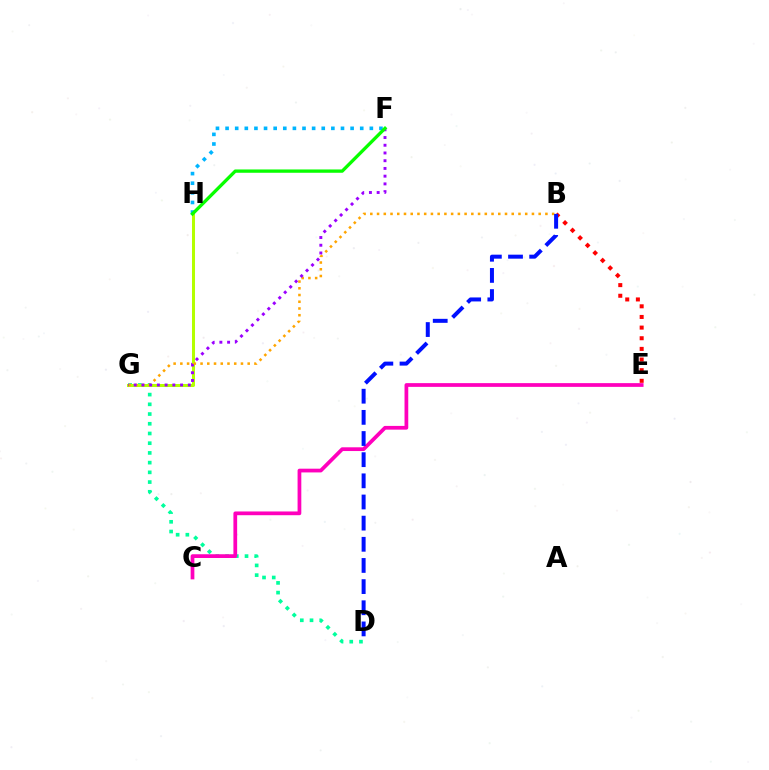{('D', 'G'): [{'color': '#00ff9d', 'line_style': 'dotted', 'thickness': 2.64}], ('G', 'H'): [{'color': '#b3ff00', 'line_style': 'solid', 'thickness': 2.18}], ('F', 'H'): [{'color': '#00b5ff', 'line_style': 'dotted', 'thickness': 2.61}, {'color': '#08ff00', 'line_style': 'solid', 'thickness': 2.38}], ('B', 'E'): [{'color': '#ff0000', 'line_style': 'dotted', 'thickness': 2.89}], ('B', 'G'): [{'color': '#ffa500', 'line_style': 'dotted', 'thickness': 1.83}], ('F', 'G'): [{'color': '#9b00ff', 'line_style': 'dotted', 'thickness': 2.1}], ('C', 'E'): [{'color': '#ff00bd', 'line_style': 'solid', 'thickness': 2.69}], ('B', 'D'): [{'color': '#0010ff', 'line_style': 'dashed', 'thickness': 2.87}]}